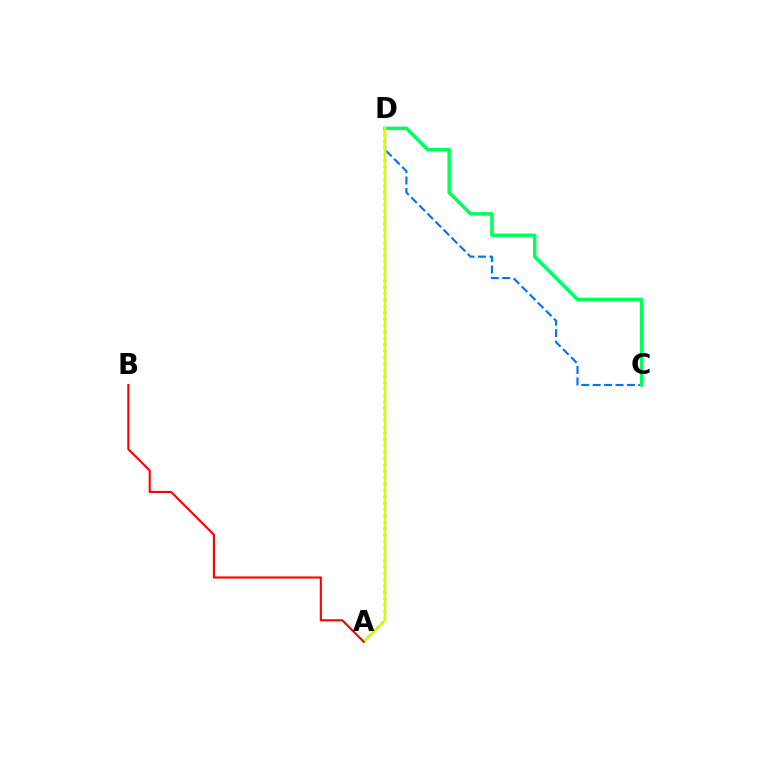{('C', 'D'): [{'color': '#0074ff', 'line_style': 'dashed', 'thickness': 1.55}, {'color': '#00ff5c', 'line_style': 'solid', 'thickness': 2.52}], ('A', 'D'): [{'color': '#b900ff', 'line_style': 'dotted', 'thickness': 1.73}, {'color': '#d1ff00', 'line_style': 'solid', 'thickness': 1.88}], ('A', 'B'): [{'color': '#ff0000', 'line_style': 'solid', 'thickness': 1.52}]}